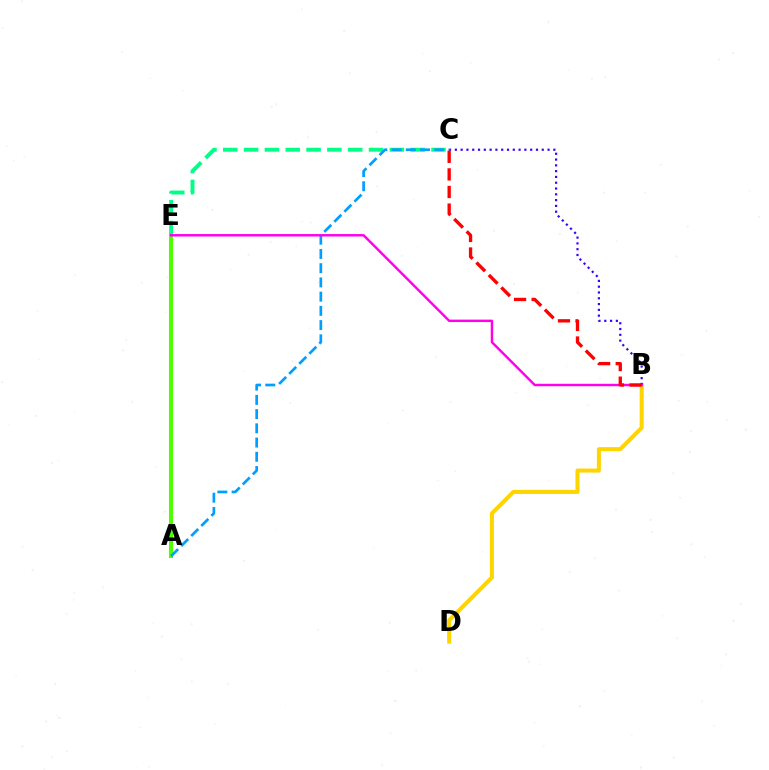{('A', 'E'): [{'color': '#4fff00', 'line_style': 'solid', 'thickness': 2.93}], ('C', 'E'): [{'color': '#00ff86', 'line_style': 'dashed', 'thickness': 2.83}], ('B', 'D'): [{'color': '#ffd500', 'line_style': 'solid', 'thickness': 2.91}], ('B', 'C'): [{'color': '#3700ff', 'line_style': 'dotted', 'thickness': 1.57}, {'color': '#ff0000', 'line_style': 'dashed', 'thickness': 2.39}], ('A', 'C'): [{'color': '#009eff', 'line_style': 'dashed', 'thickness': 1.93}], ('B', 'E'): [{'color': '#ff00ed', 'line_style': 'solid', 'thickness': 1.75}]}